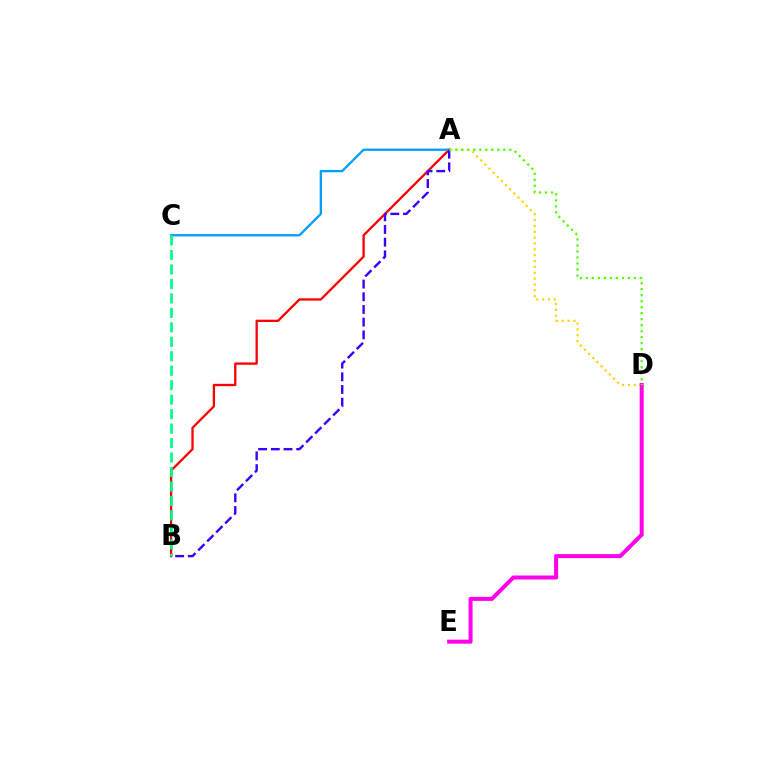{('A', 'B'): [{'color': '#ff0000', 'line_style': 'solid', 'thickness': 1.66}, {'color': '#3700ff', 'line_style': 'dashed', 'thickness': 1.72}], ('A', 'D'): [{'color': '#ffd500', 'line_style': 'dotted', 'thickness': 1.59}, {'color': '#4fff00', 'line_style': 'dotted', 'thickness': 1.63}], ('A', 'C'): [{'color': '#009eff', 'line_style': 'solid', 'thickness': 1.65}], ('D', 'E'): [{'color': '#ff00ed', 'line_style': 'solid', 'thickness': 2.89}], ('B', 'C'): [{'color': '#00ff86', 'line_style': 'dashed', 'thickness': 1.97}]}